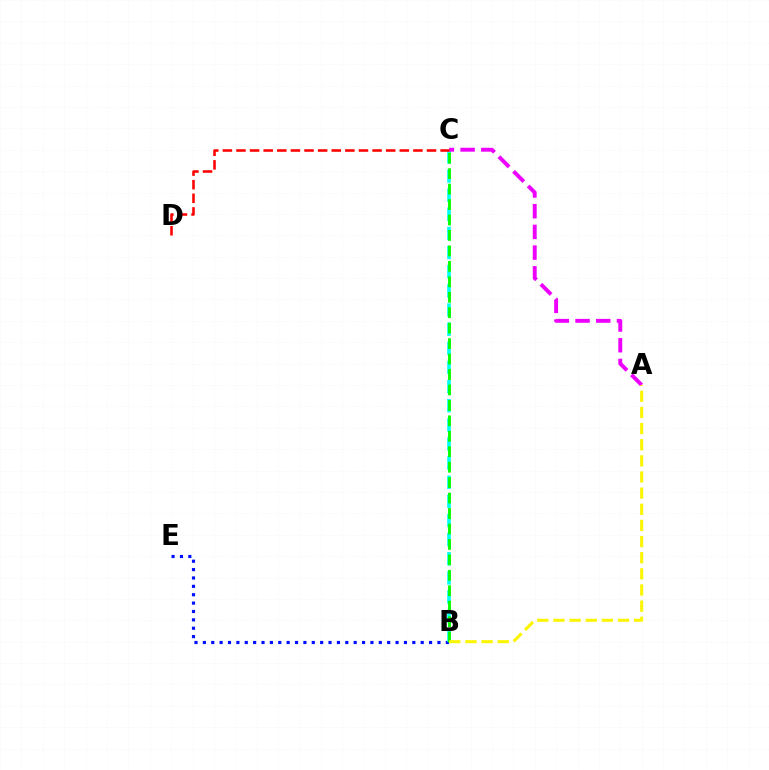{('B', 'E'): [{'color': '#0010ff', 'line_style': 'dotted', 'thickness': 2.28}], ('B', 'C'): [{'color': '#00fff6', 'line_style': 'dashed', 'thickness': 2.6}, {'color': '#08ff00', 'line_style': 'dashed', 'thickness': 2.1}], ('A', 'C'): [{'color': '#ee00ff', 'line_style': 'dashed', 'thickness': 2.81}], ('A', 'B'): [{'color': '#fcf500', 'line_style': 'dashed', 'thickness': 2.19}], ('C', 'D'): [{'color': '#ff0000', 'line_style': 'dashed', 'thickness': 1.85}]}